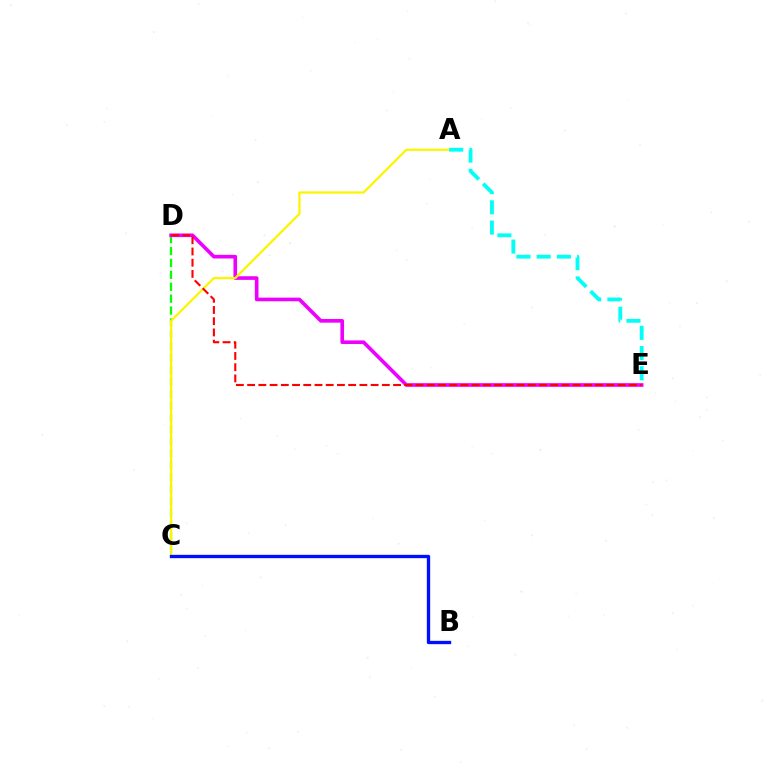{('C', 'D'): [{'color': '#08ff00', 'line_style': 'dashed', 'thickness': 1.62}], ('D', 'E'): [{'color': '#ee00ff', 'line_style': 'solid', 'thickness': 2.62}, {'color': '#ff0000', 'line_style': 'dashed', 'thickness': 1.53}], ('A', 'C'): [{'color': '#fcf500', 'line_style': 'solid', 'thickness': 1.62}], ('B', 'C'): [{'color': '#0010ff', 'line_style': 'solid', 'thickness': 2.4}], ('A', 'E'): [{'color': '#00fff6', 'line_style': 'dashed', 'thickness': 2.74}]}